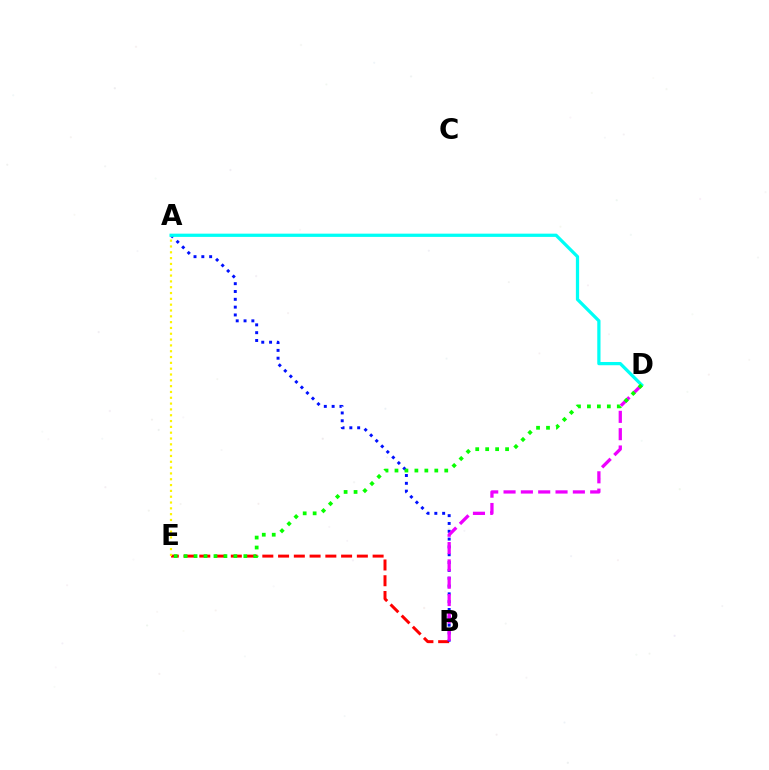{('B', 'E'): [{'color': '#ff0000', 'line_style': 'dashed', 'thickness': 2.14}], ('A', 'B'): [{'color': '#0010ff', 'line_style': 'dotted', 'thickness': 2.12}], ('B', 'D'): [{'color': '#ee00ff', 'line_style': 'dashed', 'thickness': 2.35}], ('A', 'E'): [{'color': '#fcf500', 'line_style': 'dotted', 'thickness': 1.58}], ('A', 'D'): [{'color': '#00fff6', 'line_style': 'solid', 'thickness': 2.33}], ('D', 'E'): [{'color': '#08ff00', 'line_style': 'dotted', 'thickness': 2.7}]}